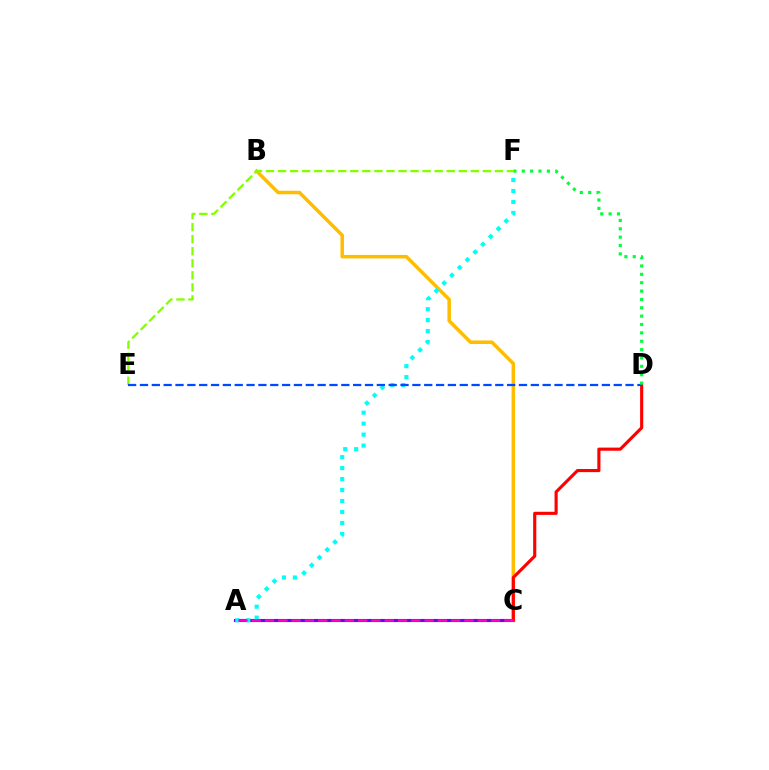{('A', 'C'): [{'color': '#7200ff', 'line_style': 'solid', 'thickness': 2.24}, {'color': '#ff00cf', 'line_style': 'dashed', 'thickness': 1.81}], ('B', 'C'): [{'color': '#ffbd00', 'line_style': 'solid', 'thickness': 2.53}], ('A', 'F'): [{'color': '#00fff6', 'line_style': 'dotted', 'thickness': 2.98}], ('E', 'F'): [{'color': '#84ff00', 'line_style': 'dashed', 'thickness': 1.64}], ('C', 'D'): [{'color': '#ff0000', 'line_style': 'solid', 'thickness': 2.25}], ('D', 'E'): [{'color': '#004bff', 'line_style': 'dashed', 'thickness': 1.61}], ('D', 'F'): [{'color': '#00ff39', 'line_style': 'dotted', 'thickness': 2.27}]}